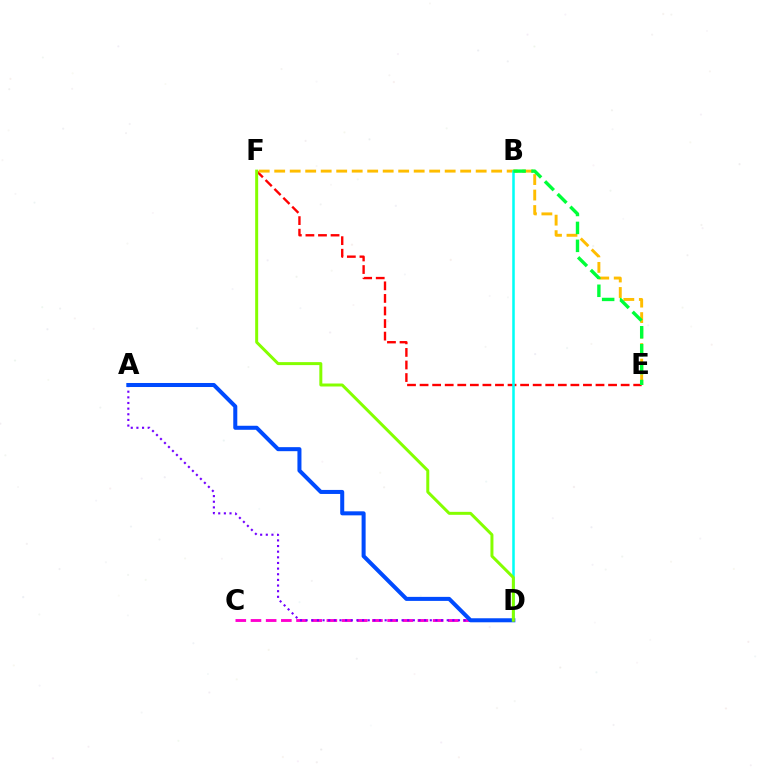{('E', 'F'): [{'color': '#ff0000', 'line_style': 'dashed', 'thickness': 1.71}, {'color': '#ffbd00', 'line_style': 'dashed', 'thickness': 2.11}], ('B', 'D'): [{'color': '#00fff6', 'line_style': 'solid', 'thickness': 1.83}], ('B', 'E'): [{'color': '#00ff39', 'line_style': 'dashed', 'thickness': 2.44}], ('C', 'D'): [{'color': '#ff00cf', 'line_style': 'dashed', 'thickness': 2.06}], ('A', 'D'): [{'color': '#7200ff', 'line_style': 'dotted', 'thickness': 1.53}, {'color': '#004bff', 'line_style': 'solid', 'thickness': 2.9}], ('D', 'F'): [{'color': '#84ff00', 'line_style': 'solid', 'thickness': 2.15}]}